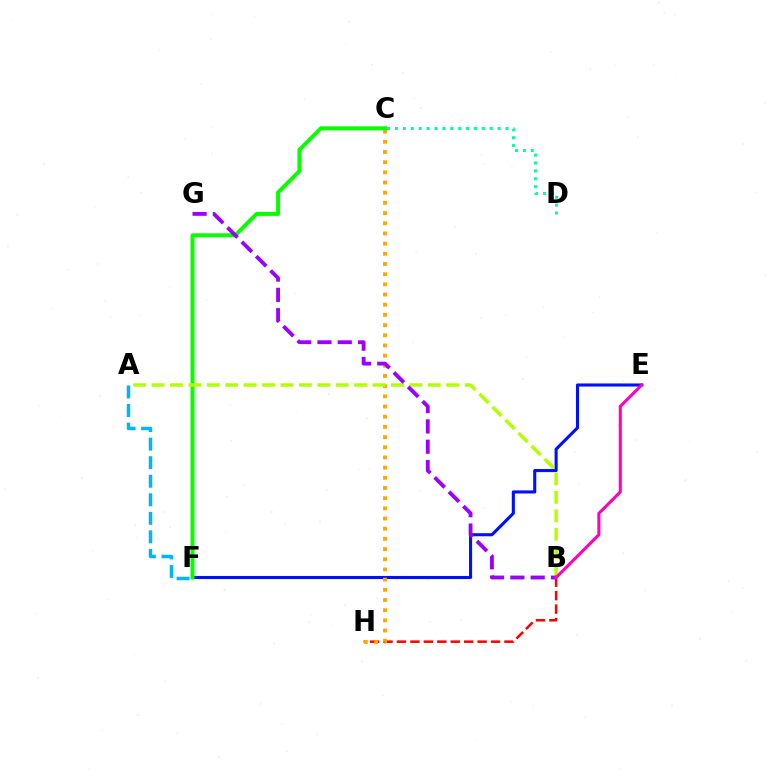{('E', 'F'): [{'color': '#0010ff', 'line_style': 'solid', 'thickness': 2.22}], ('B', 'H'): [{'color': '#ff0000', 'line_style': 'dashed', 'thickness': 1.83}], ('C', 'H'): [{'color': '#ffa500', 'line_style': 'dotted', 'thickness': 2.77}], ('A', 'F'): [{'color': '#00b5ff', 'line_style': 'dashed', 'thickness': 2.52}], ('C', 'F'): [{'color': '#08ff00', 'line_style': 'solid', 'thickness': 2.88}], ('A', 'B'): [{'color': '#b3ff00', 'line_style': 'dashed', 'thickness': 2.5}], ('B', 'G'): [{'color': '#9b00ff', 'line_style': 'dashed', 'thickness': 2.76}], ('C', 'D'): [{'color': '#00ff9d', 'line_style': 'dotted', 'thickness': 2.14}], ('B', 'E'): [{'color': '#ff00bd', 'line_style': 'solid', 'thickness': 2.21}]}